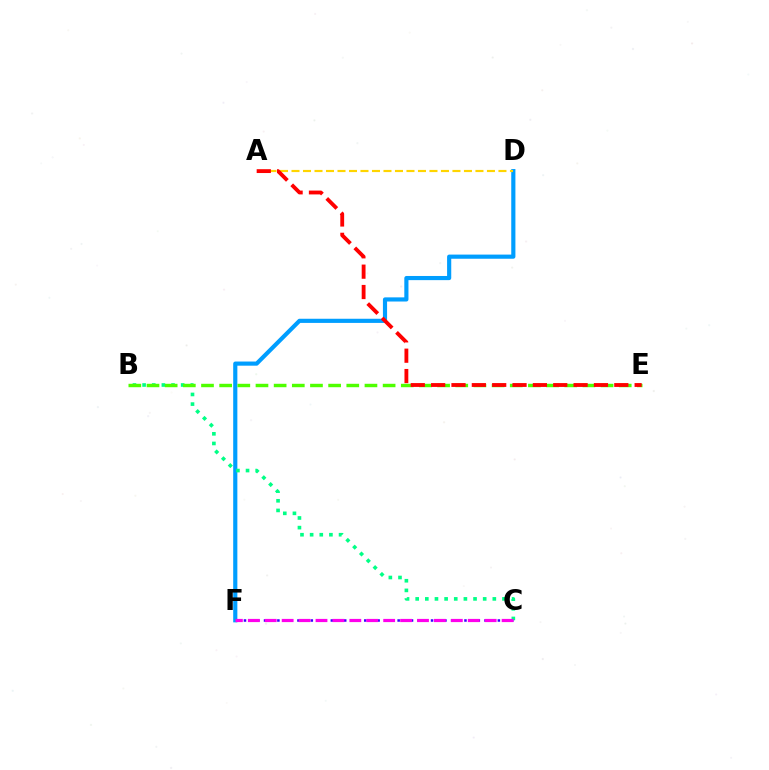{('D', 'F'): [{'color': '#009eff', 'line_style': 'solid', 'thickness': 2.99}], ('C', 'F'): [{'color': '#3700ff', 'line_style': 'dotted', 'thickness': 1.82}, {'color': '#ff00ed', 'line_style': 'dashed', 'thickness': 2.3}], ('B', 'C'): [{'color': '#00ff86', 'line_style': 'dotted', 'thickness': 2.62}], ('A', 'D'): [{'color': '#ffd500', 'line_style': 'dashed', 'thickness': 1.56}], ('B', 'E'): [{'color': '#4fff00', 'line_style': 'dashed', 'thickness': 2.47}], ('A', 'E'): [{'color': '#ff0000', 'line_style': 'dashed', 'thickness': 2.76}]}